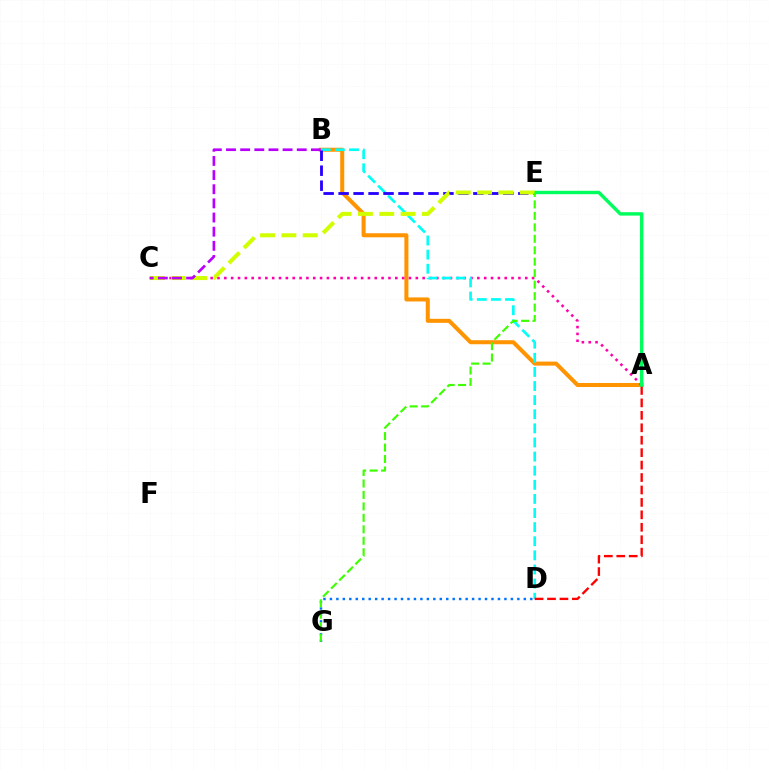{('A', 'B'): [{'color': '#ff9400', 'line_style': 'solid', 'thickness': 2.9}], ('A', 'C'): [{'color': '#ff00ac', 'line_style': 'dotted', 'thickness': 1.86}], ('B', 'D'): [{'color': '#00fff6', 'line_style': 'dashed', 'thickness': 1.92}], ('A', 'D'): [{'color': '#ff0000', 'line_style': 'dashed', 'thickness': 1.69}], ('B', 'E'): [{'color': '#2500ff', 'line_style': 'dashed', 'thickness': 2.03}], ('A', 'E'): [{'color': '#00ff5c', 'line_style': 'solid', 'thickness': 2.46}], ('C', 'E'): [{'color': '#d1ff00', 'line_style': 'dashed', 'thickness': 2.9}], ('D', 'G'): [{'color': '#0074ff', 'line_style': 'dotted', 'thickness': 1.76}], ('E', 'G'): [{'color': '#3dff00', 'line_style': 'dashed', 'thickness': 1.56}], ('B', 'C'): [{'color': '#b900ff', 'line_style': 'dashed', 'thickness': 1.92}]}